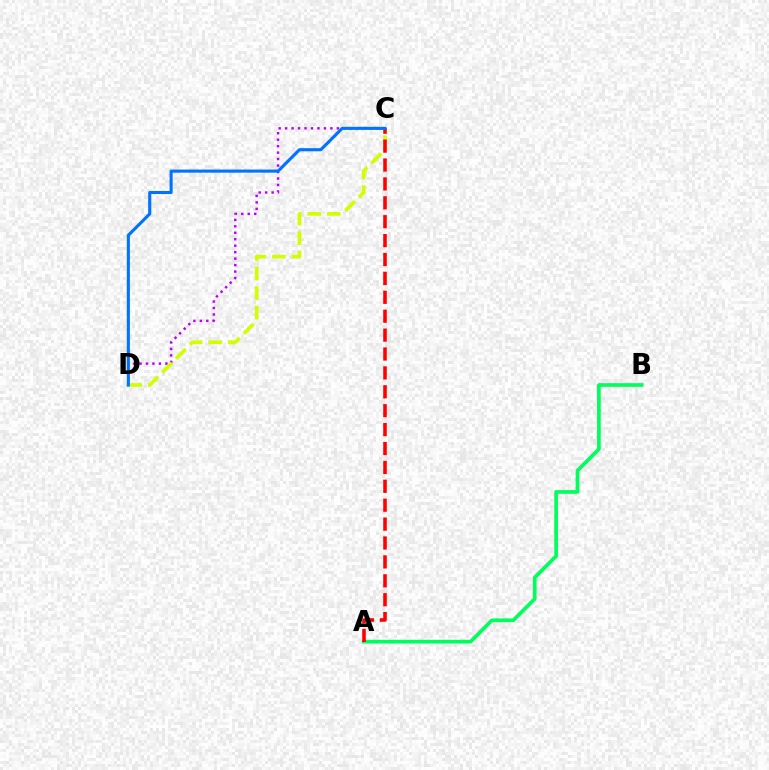{('C', 'D'): [{'color': '#b900ff', 'line_style': 'dotted', 'thickness': 1.76}, {'color': '#d1ff00', 'line_style': 'dashed', 'thickness': 2.65}, {'color': '#0074ff', 'line_style': 'solid', 'thickness': 2.24}], ('A', 'B'): [{'color': '#00ff5c', 'line_style': 'solid', 'thickness': 2.66}], ('A', 'C'): [{'color': '#ff0000', 'line_style': 'dashed', 'thickness': 2.57}]}